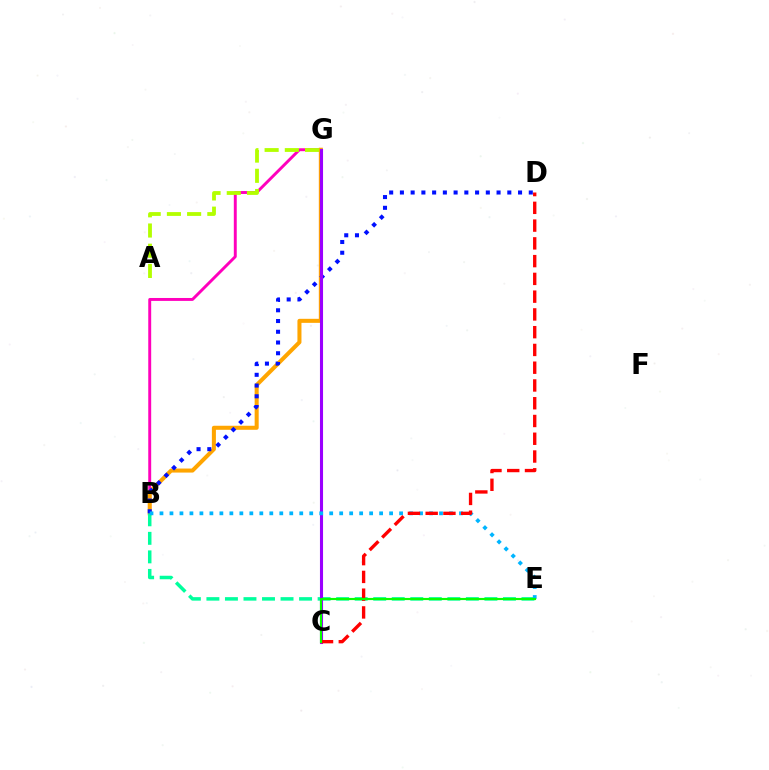{('B', 'G'): [{'color': '#ff00bd', 'line_style': 'solid', 'thickness': 2.11}, {'color': '#ffa500', 'line_style': 'solid', 'thickness': 2.91}], ('B', 'E'): [{'color': '#00ff9d', 'line_style': 'dashed', 'thickness': 2.52}, {'color': '#00b5ff', 'line_style': 'dotted', 'thickness': 2.71}], ('B', 'D'): [{'color': '#0010ff', 'line_style': 'dotted', 'thickness': 2.92}], ('C', 'G'): [{'color': '#9b00ff', 'line_style': 'solid', 'thickness': 2.22}], ('C', 'D'): [{'color': '#ff0000', 'line_style': 'dashed', 'thickness': 2.41}], ('A', 'G'): [{'color': '#b3ff00', 'line_style': 'dashed', 'thickness': 2.75}], ('C', 'E'): [{'color': '#08ff00', 'line_style': 'solid', 'thickness': 1.55}]}